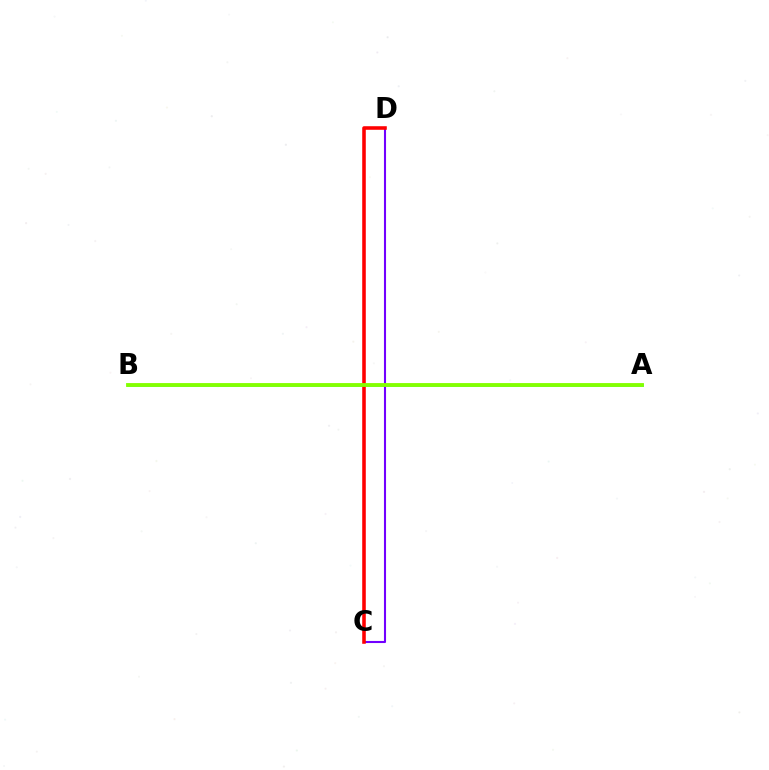{('A', 'B'): [{'color': '#00fff6', 'line_style': 'solid', 'thickness': 1.92}, {'color': '#84ff00', 'line_style': 'solid', 'thickness': 2.77}], ('C', 'D'): [{'color': '#7200ff', 'line_style': 'solid', 'thickness': 1.5}, {'color': '#ff0000', 'line_style': 'solid', 'thickness': 2.57}]}